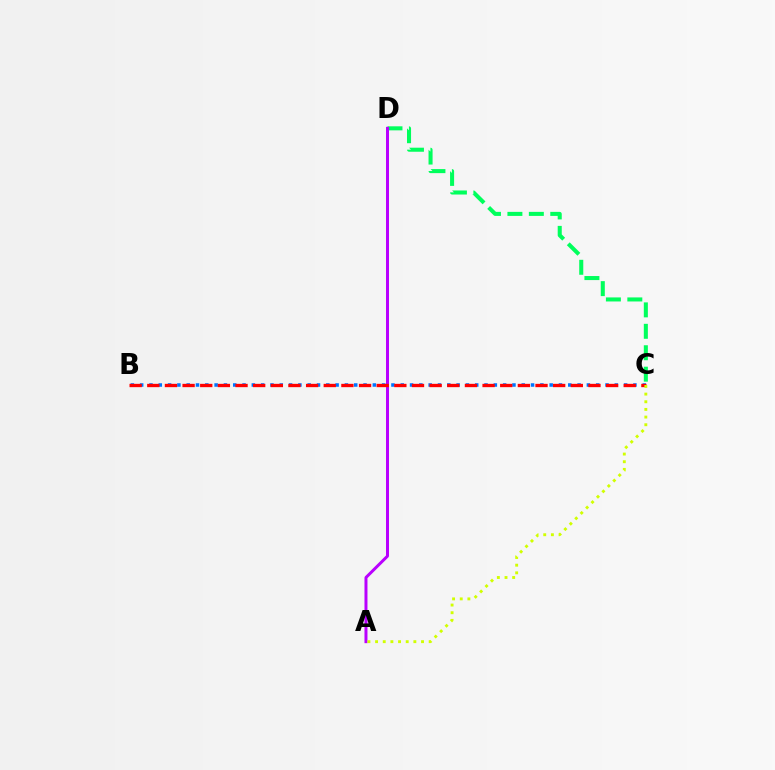{('C', 'D'): [{'color': '#00ff5c', 'line_style': 'dashed', 'thickness': 2.91}], ('B', 'C'): [{'color': '#0074ff', 'line_style': 'dotted', 'thickness': 2.53}, {'color': '#ff0000', 'line_style': 'dashed', 'thickness': 2.4}], ('A', 'D'): [{'color': '#b900ff', 'line_style': 'solid', 'thickness': 2.15}], ('A', 'C'): [{'color': '#d1ff00', 'line_style': 'dotted', 'thickness': 2.08}]}